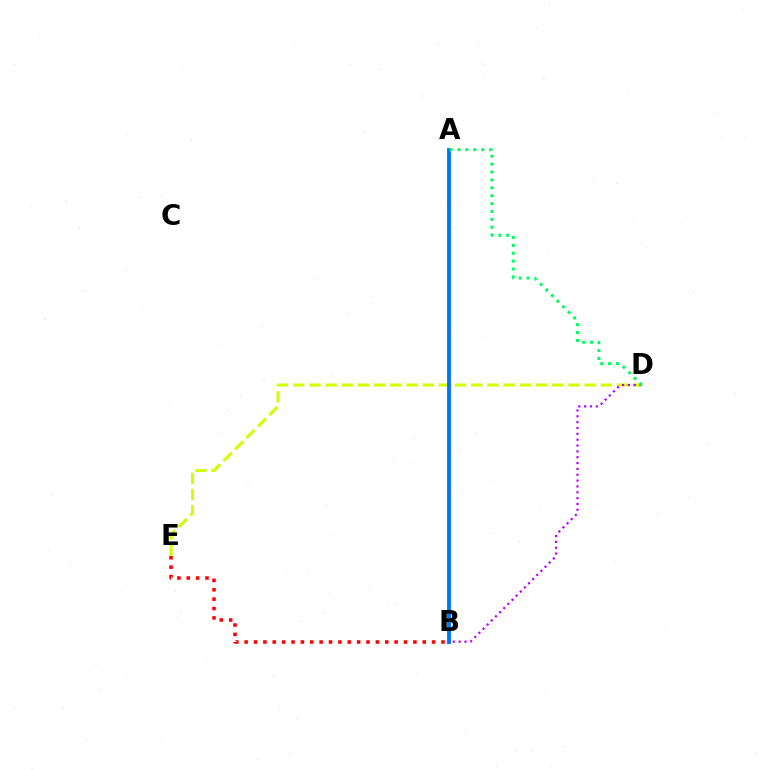{('D', 'E'): [{'color': '#d1ff00', 'line_style': 'dashed', 'thickness': 2.2}], ('B', 'D'): [{'color': '#b900ff', 'line_style': 'dotted', 'thickness': 1.59}], ('A', 'B'): [{'color': '#0074ff', 'line_style': 'solid', 'thickness': 2.78}], ('A', 'D'): [{'color': '#00ff5c', 'line_style': 'dotted', 'thickness': 2.14}], ('B', 'E'): [{'color': '#ff0000', 'line_style': 'dotted', 'thickness': 2.55}]}